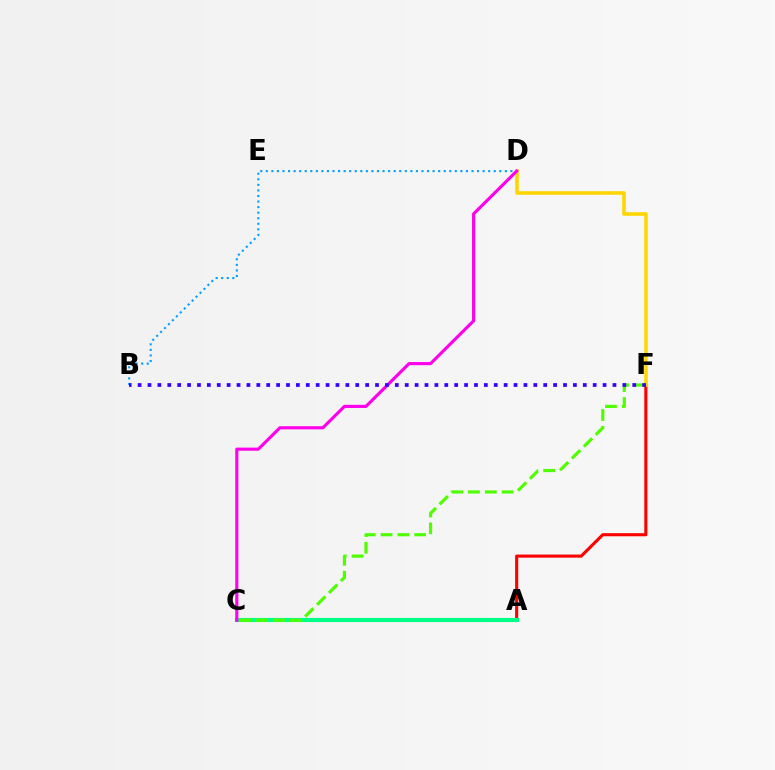{('B', 'D'): [{'color': '#009eff', 'line_style': 'dotted', 'thickness': 1.51}], ('A', 'F'): [{'color': '#ff0000', 'line_style': 'solid', 'thickness': 2.23}], ('D', 'F'): [{'color': '#ffd500', 'line_style': 'solid', 'thickness': 2.57}], ('A', 'C'): [{'color': '#00ff86', 'line_style': 'solid', 'thickness': 2.98}], ('C', 'D'): [{'color': '#ff00ed', 'line_style': 'solid', 'thickness': 2.25}], ('C', 'F'): [{'color': '#4fff00', 'line_style': 'dashed', 'thickness': 2.28}], ('B', 'F'): [{'color': '#3700ff', 'line_style': 'dotted', 'thickness': 2.69}]}